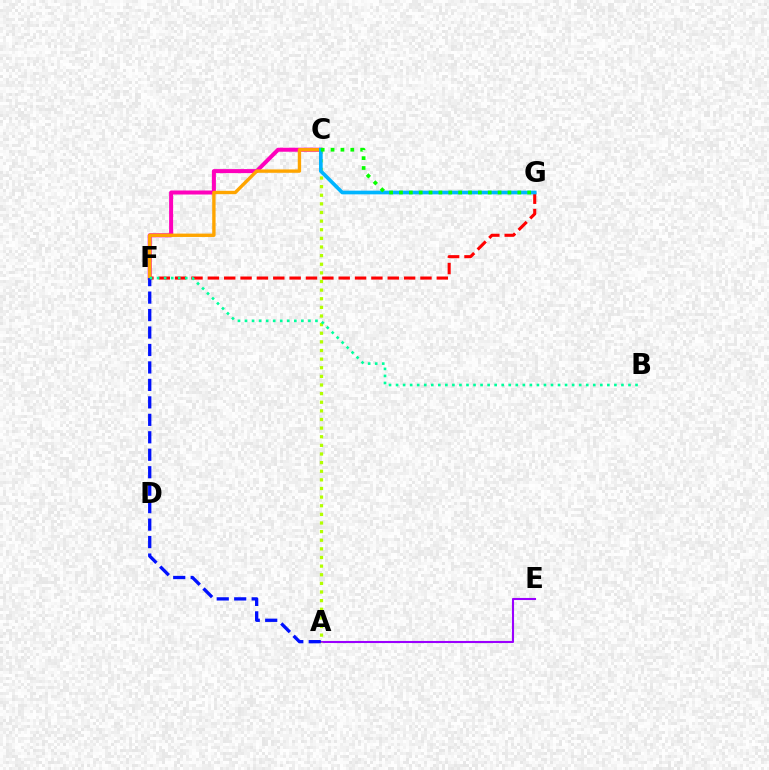{('C', 'F'): [{'color': '#ff00bd', 'line_style': 'solid', 'thickness': 2.89}, {'color': '#ffa500', 'line_style': 'solid', 'thickness': 2.43}], ('A', 'E'): [{'color': '#9b00ff', 'line_style': 'solid', 'thickness': 1.5}], ('F', 'G'): [{'color': '#ff0000', 'line_style': 'dashed', 'thickness': 2.22}], ('A', 'C'): [{'color': '#b3ff00', 'line_style': 'dotted', 'thickness': 2.34}], ('C', 'G'): [{'color': '#00b5ff', 'line_style': 'solid', 'thickness': 2.66}, {'color': '#08ff00', 'line_style': 'dotted', 'thickness': 2.68}], ('A', 'F'): [{'color': '#0010ff', 'line_style': 'dashed', 'thickness': 2.37}], ('B', 'F'): [{'color': '#00ff9d', 'line_style': 'dotted', 'thickness': 1.91}]}